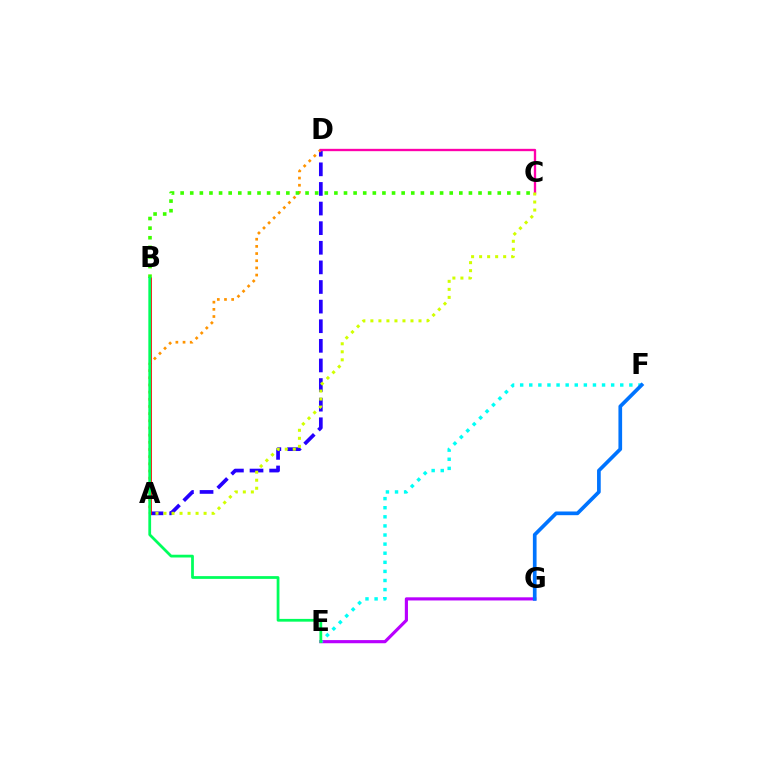{('A', 'D'): [{'color': '#2500ff', 'line_style': 'dashed', 'thickness': 2.66}, {'color': '#ff9400', 'line_style': 'dotted', 'thickness': 1.95}], ('A', 'B'): [{'color': '#ff0000', 'line_style': 'solid', 'thickness': 1.99}], ('C', 'D'): [{'color': '#ff00ac', 'line_style': 'solid', 'thickness': 1.69}], ('E', 'G'): [{'color': '#b900ff', 'line_style': 'solid', 'thickness': 2.27}], ('B', 'C'): [{'color': '#3dff00', 'line_style': 'dotted', 'thickness': 2.61}], ('E', 'F'): [{'color': '#00fff6', 'line_style': 'dotted', 'thickness': 2.47}], ('F', 'G'): [{'color': '#0074ff', 'line_style': 'solid', 'thickness': 2.66}], ('A', 'C'): [{'color': '#d1ff00', 'line_style': 'dotted', 'thickness': 2.18}], ('B', 'E'): [{'color': '#00ff5c', 'line_style': 'solid', 'thickness': 1.99}]}